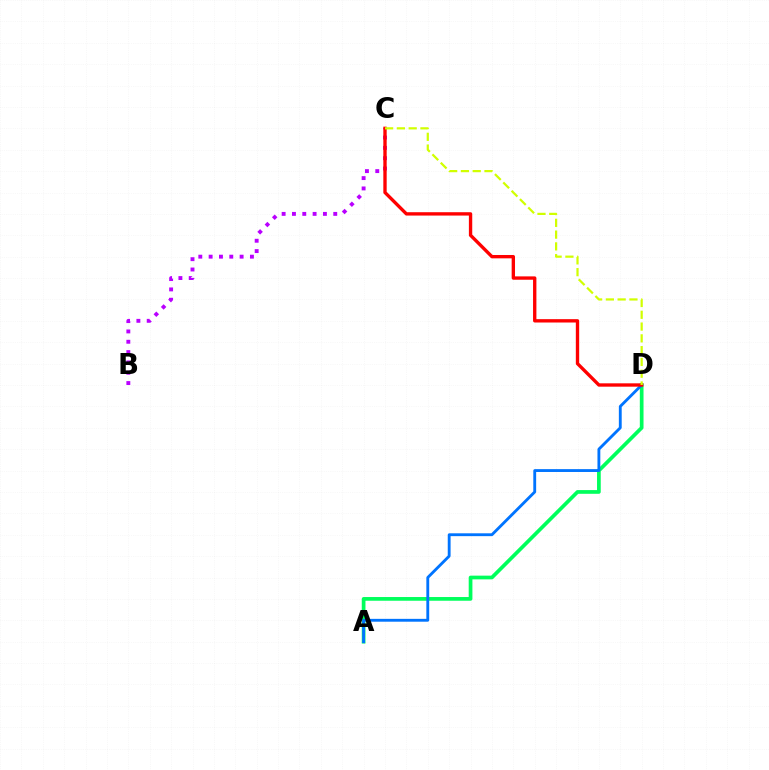{('A', 'D'): [{'color': '#00ff5c', 'line_style': 'solid', 'thickness': 2.67}, {'color': '#0074ff', 'line_style': 'solid', 'thickness': 2.05}], ('B', 'C'): [{'color': '#b900ff', 'line_style': 'dotted', 'thickness': 2.81}], ('C', 'D'): [{'color': '#ff0000', 'line_style': 'solid', 'thickness': 2.41}, {'color': '#d1ff00', 'line_style': 'dashed', 'thickness': 1.6}]}